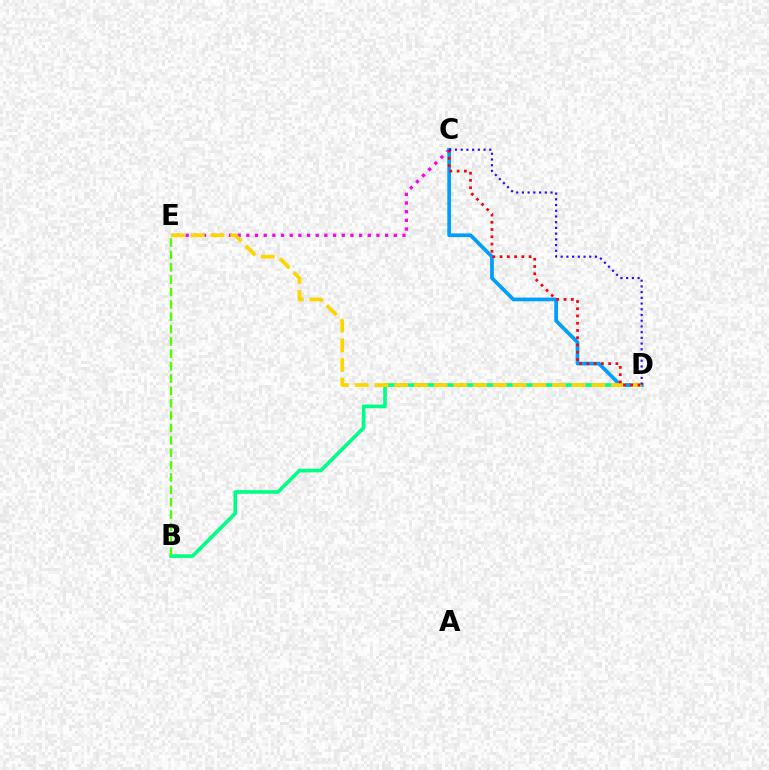{('C', 'E'): [{'color': '#ff00ed', 'line_style': 'dotted', 'thickness': 2.36}], ('B', 'D'): [{'color': '#00ff86', 'line_style': 'solid', 'thickness': 2.63}], ('C', 'D'): [{'color': '#009eff', 'line_style': 'solid', 'thickness': 2.67}, {'color': '#ff0000', 'line_style': 'dotted', 'thickness': 1.97}, {'color': '#3700ff', 'line_style': 'dotted', 'thickness': 1.55}], ('D', 'E'): [{'color': '#ffd500', 'line_style': 'dashed', 'thickness': 2.68}], ('B', 'E'): [{'color': '#4fff00', 'line_style': 'dashed', 'thickness': 1.68}]}